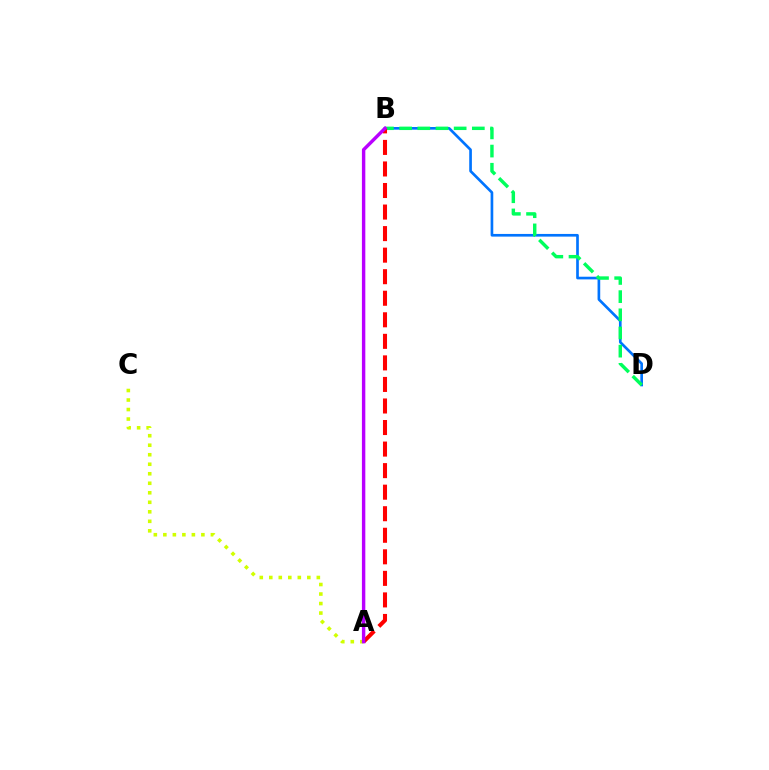{('A', 'C'): [{'color': '#d1ff00', 'line_style': 'dotted', 'thickness': 2.58}], ('B', 'D'): [{'color': '#0074ff', 'line_style': 'solid', 'thickness': 1.92}, {'color': '#00ff5c', 'line_style': 'dashed', 'thickness': 2.47}], ('A', 'B'): [{'color': '#ff0000', 'line_style': 'dashed', 'thickness': 2.93}, {'color': '#b900ff', 'line_style': 'solid', 'thickness': 2.46}]}